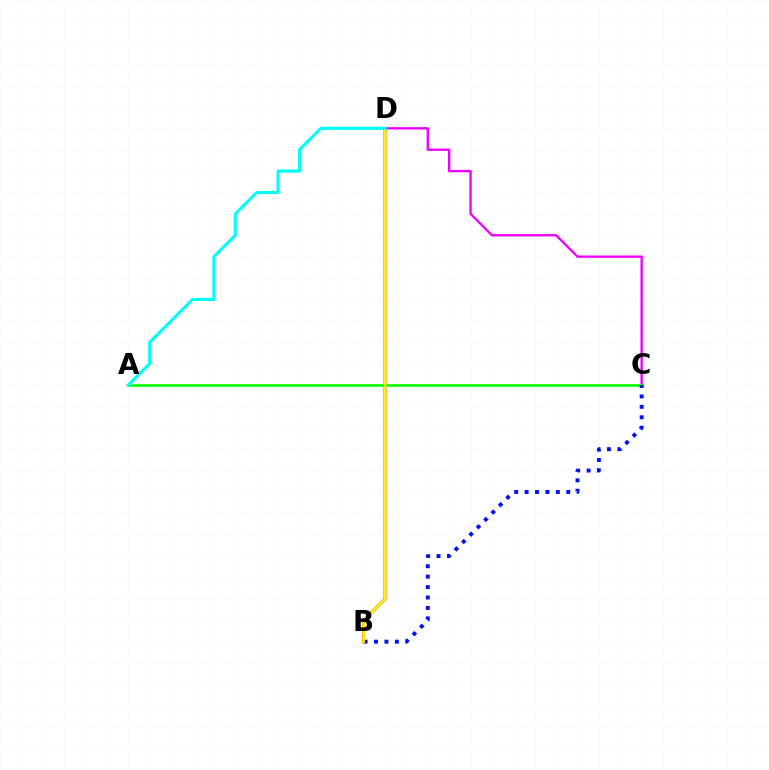{('C', 'D'): [{'color': '#ee00ff', 'line_style': 'solid', 'thickness': 1.7}], ('B', 'D'): [{'color': '#ff0000', 'line_style': 'solid', 'thickness': 2.01}, {'color': '#fcf500', 'line_style': 'solid', 'thickness': 1.86}], ('A', 'C'): [{'color': '#08ff00', 'line_style': 'solid', 'thickness': 1.9}], ('B', 'C'): [{'color': '#0010ff', 'line_style': 'dotted', 'thickness': 2.83}], ('A', 'D'): [{'color': '#00fff6', 'line_style': 'solid', 'thickness': 2.23}]}